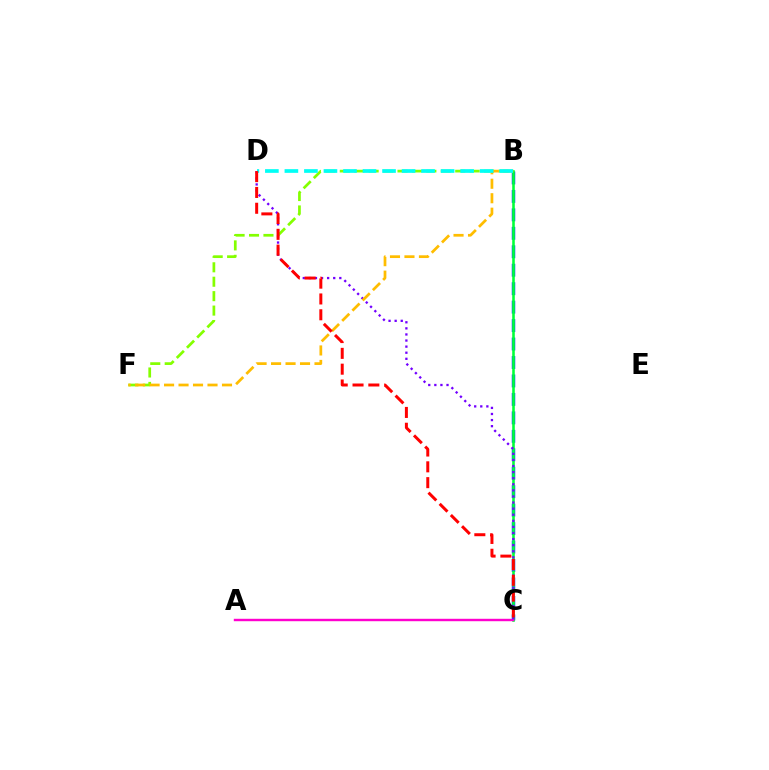{('B', 'F'): [{'color': '#84ff00', 'line_style': 'dashed', 'thickness': 1.96}, {'color': '#ffbd00', 'line_style': 'dashed', 'thickness': 1.97}], ('B', 'C'): [{'color': '#004bff', 'line_style': 'dashed', 'thickness': 2.51}, {'color': '#00ff39', 'line_style': 'solid', 'thickness': 1.85}], ('A', 'C'): [{'color': '#ff00cf', 'line_style': 'solid', 'thickness': 1.74}], ('C', 'D'): [{'color': '#7200ff', 'line_style': 'dotted', 'thickness': 1.65}, {'color': '#ff0000', 'line_style': 'dashed', 'thickness': 2.15}], ('B', 'D'): [{'color': '#00fff6', 'line_style': 'dashed', 'thickness': 2.65}]}